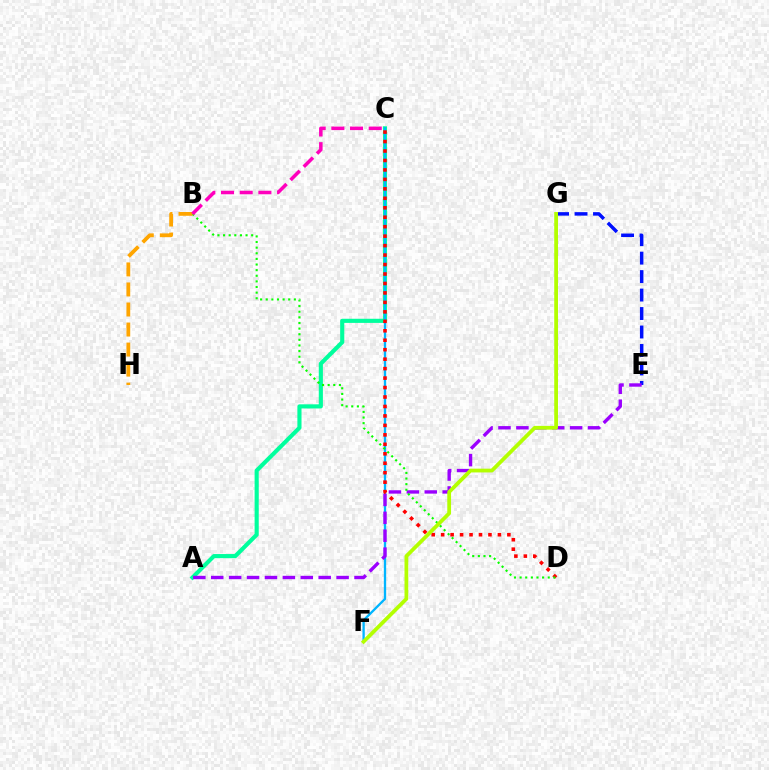{('E', 'G'): [{'color': '#0010ff', 'line_style': 'dashed', 'thickness': 2.51}], ('A', 'C'): [{'color': '#00ff9d', 'line_style': 'solid', 'thickness': 2.97}], ('C', 'F'): [{'color': '#00b5ff', 'line_style': 'solid', 'thickness': 1.67}], ('A', 'E'): [{'color': '#9b00ff', 'line_style': 'dashed', 'thickness': 2.43}], ('C', 'D'): [{'color': '#ff0000', 'line_style': 'dotted', 'thickness': 2.57}], ('B', 'D'): [{'color': '#08ff00', 'line_style': 'dotted', 'thickness': 1.53}], ('B', 'H'): [{'color': '#ffa500', 'line_style': 'dashed', 'thickness': 2.72}], ('F', 'G'): [{'color': '#b3ff00', 'line_style': 'solid', 'thickness': 2.72}], ('B', 'C'): [{'color': '#ff00bd', 'line_style': 'dashed', 'thickness': 2.54}]}